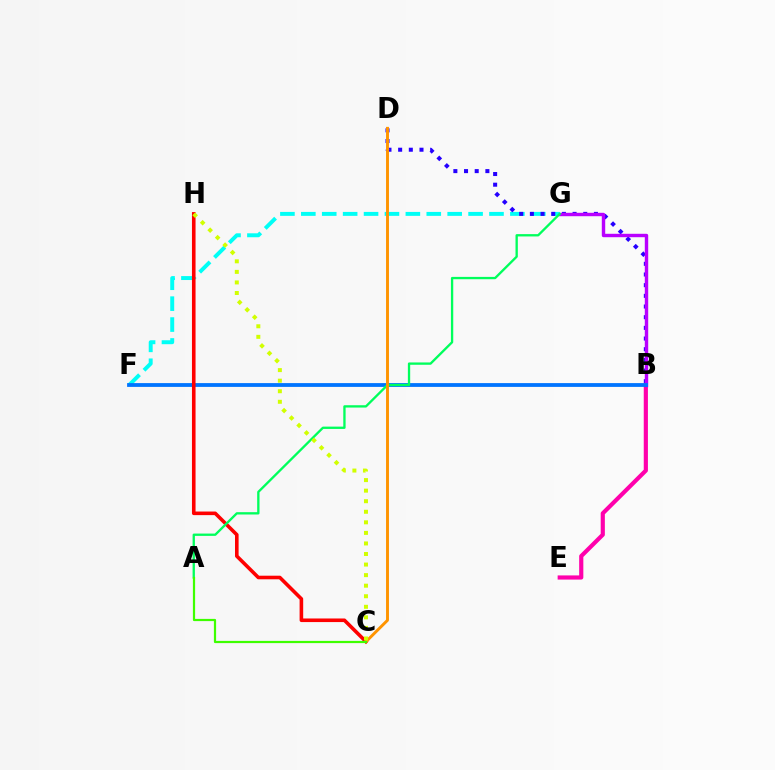{('F', 'G'): [{'color': '#00fff6', 'line_style': 'dashed', 'thickness': 2.84}], ('B', 'D'): [{'color': '#2500ff', 'line_style': 'dotted', 'thickness': 2.9}], ('B', 'E'): [{'color': '#ff00ac', 'line_style': 'solid', 'thickness': 3.0}], ('B', 'G'): [{'color': '#b900ff', 'line_style': 'solid', 'thickness': 2.46}], ('B', 'F'): [{'color': '#0074ff', 'line_style': 'solid', 'thickness': 2.73}], ('C', 'H'): [{'color': '#ff0000', 'line_style': 'solid', 'thickness': 2.59}, {'color': '#d1ff00', 'line_style': 'dotted', 'thickness': 2.87}], ('A', 'G'): [{'color': '#00ff5c', 'line_style': 'solid', 'thickness': 1.67}], ('C', 'D'): [{'color': '#ff9400', 'line_style': 'solid', 'thickness': 2.1}], ('A', 'C'): [{'color': '#3dff00', 'line_style': 'solid', 'thickness': 1.59}]}